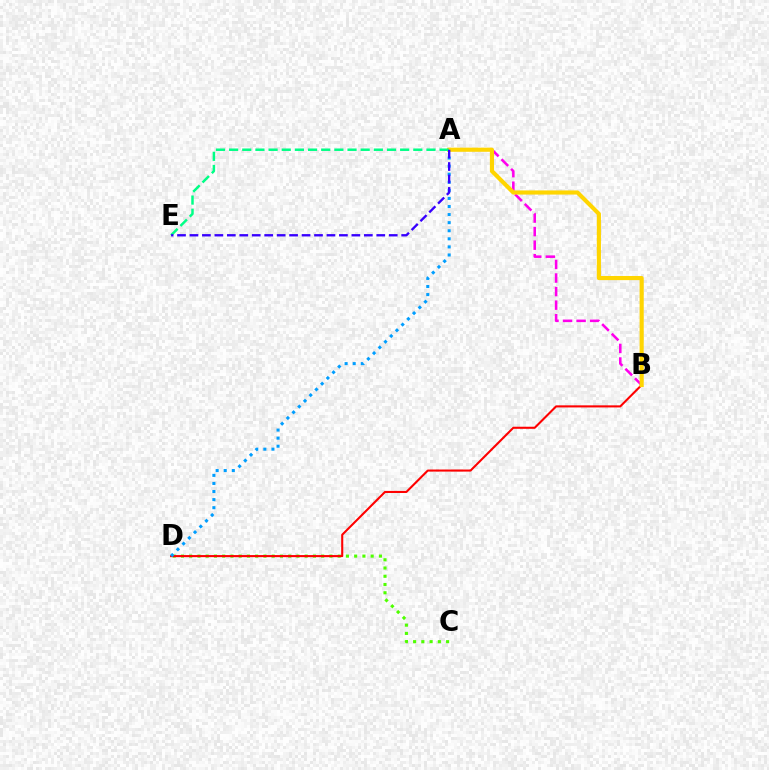{('A', 'B'): [{'color': '#ff00ed', 'line_style': 'dashed', 'thickness': 1.84}, {'color': '#ffd500', 'line_style': 'solid', 'thickness': 2.98}], ('C', 'D'): [{'color': '#4fff00', 'line_style': 'dotted', 'thickness': 2.24}], ('B', 'D'): [{'color': '#ff0000', 'line_style': 'solid', 'thickness': 1.5}], ('A', 'D'): [{'color': '#009eff', 'line_style': 'dotted', 'thickness': 2.19}], ('A', 'E'): [{'color': '#00ff86', 'line_style': 'dashed', 'thickness': 1.79}, {'color': '#3700ff', 'line_style': 'dashed', 'thickness': 1.69}]}